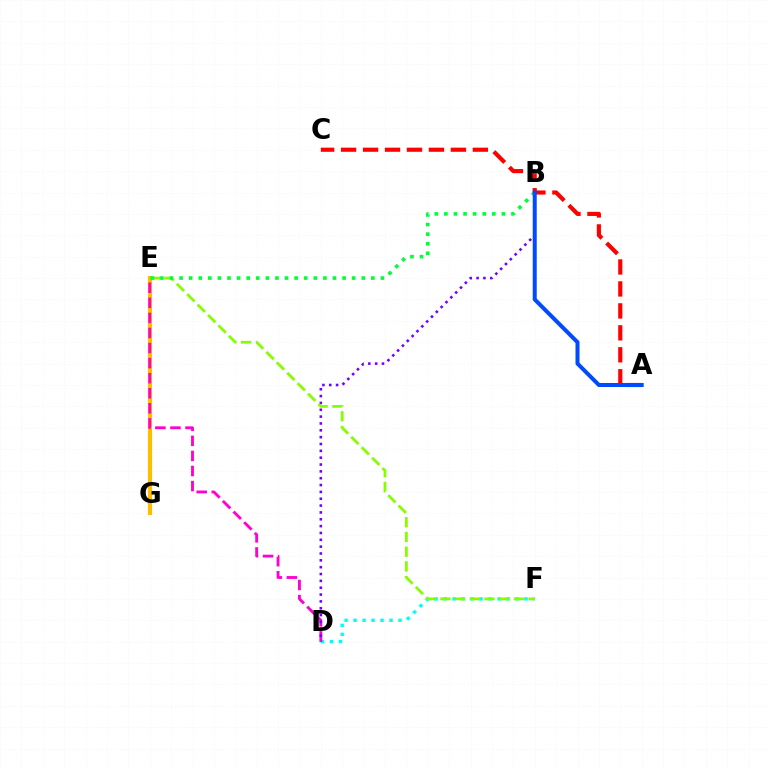{('D', 'F'): [{'color': '#00fff6', 'line_style': 'dotted', 'thickness': 2.44}], ('E', 'G'): [{'color': '#ffbd00', 'line_style': 'solid', 'thickness': 2.93}], ('D', 'E'): [{'color': '#ff00cf', 'line_style': 'dashed', 'thickness': 2.05}], ('B', 'D'): [{'color': '#7200ff', 'line_style': 'dotted', 'thickness': 1.86}], ('E', 'F'): [{'color': '#84ff00', 'line_style': 'dashed', 'thickness': 2.0}], ('B', 'E'): [{'color': '#00ff39', 'line_style': 'dotted', 'thickness': 2.61}], ('A', 'C'): [{'color': '#ff0000', 'line_style': 'dashed', 'thickness': 2.98}], ('A', 'B'): [{'color': '#004bff', 'line_style': 'solid', 'thickness': 2.89}]}